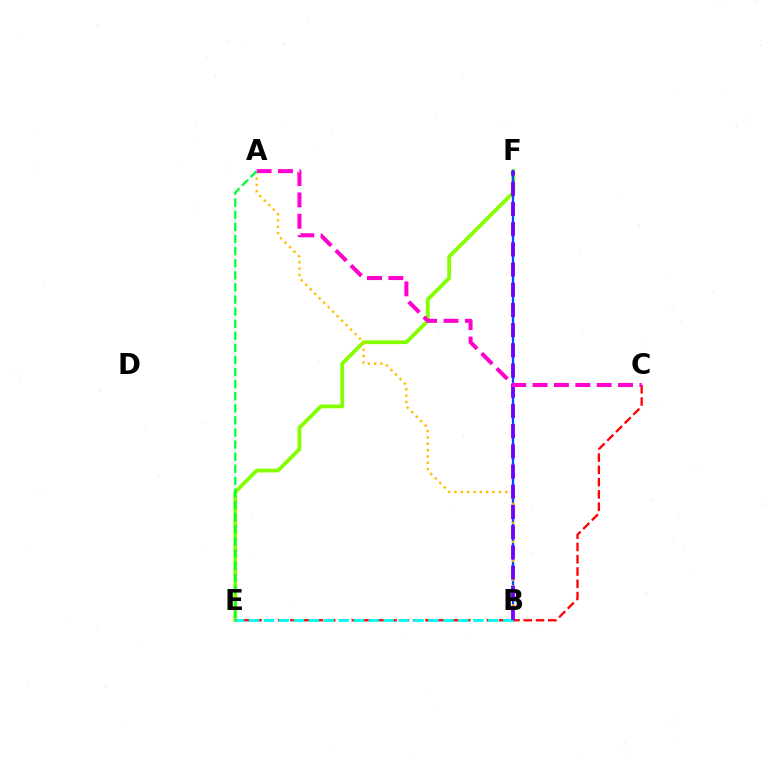{('E', 'F'): [{'color': '#84ff00', 'line_style': 'solid', 'thickness': 2.72}], ('C', 'E'): [{'color': '#ff0000', 'line_style': 'dashed', 'thickness': 1.67}], ('B', 'F'): [{'color': '#004bff', 'line_style': 'solid', 'thickness': 1.67}, {'color': '#7200ff', 'line_style': 'dashed', 'thickness': 2.74}], ('B', 'E'): [{'color': '#00fff6', 'line_style': 'dashed', 'thickness': 2.03}], ('A', 'B'): [{'color': '#ffbd00', 'line_style': 'dotted', 'thickness': 1.72}], ('A', 'C'): [{'color': '#ff00cf', 'line_style': 'dashed', 'thickness': 2.9}], ('A', 'E'): [{'color': '#00ff39', 'line_style': 'dashed', 'thickness': 1.64}]}